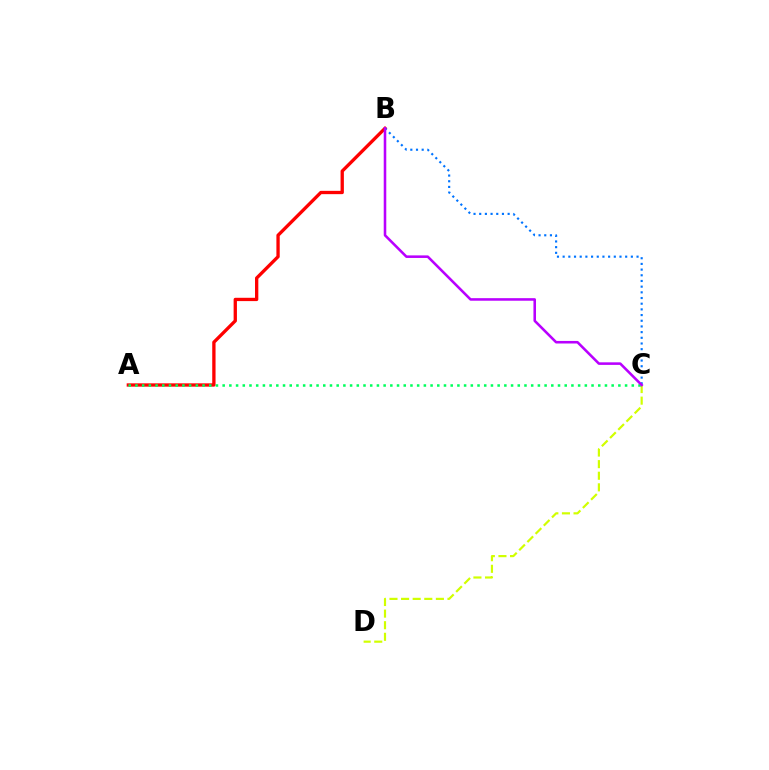{('C', 'D'): [{'color': '#d1ff00', 'line_style': 'dashed', 'thickness': 1.58}], ('A', 'B'): [{'color': '#ff0000', 'line_style': 'solid', 'thickness': 2.39}], ('A', 'C'): [{'color': '#00ff5c', 'line_style': 'dotted', 'thickness': 1.82}], ('B', 'C'): [{'color': '#0074ff', 'line_style': 'dotted', 'thickness': 1.54}, {'color': '#b900ff', 'line_style': 'solid', 'thickness': 1.85}]}